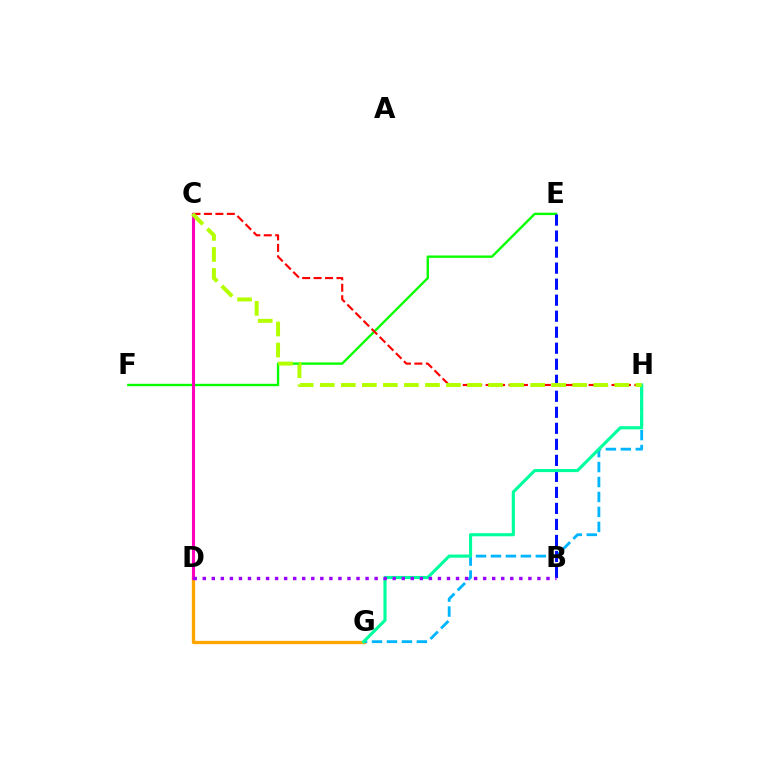{('E', 'F'): [{'color': '#08ff00', 'line_style': 'solid', 'thickness': 1.71}], ('C', 'H'): [{'color': '#ff0000', 'line_style': 'dashed', 'thickness': 1.55}, {'color': '#b3ff00', 'line_style': 'dashed', 'thickness': 2.86}], ('D', 'G'): [{'color': '#ffa500', 'line_style': 'solid', 'thickness': 2.38}], ('G', 'H'): [{'color': '#00b5ff', 'line_style': 'dashed', 'thickness': 2.03}, {'color': '#00ff9d', 'line_style': 'solid', 'thickness': 2.26}], ('B', 'E'): [{'color': '#0010ff', 'line_style': 'dashed', 'thickness': 2.18}], ('C', 'D'): [{'color': '#ff00bd', 'line_style': 'solid', 'thickness': 2.23}], ('B', 'D'): [{'color': '#9b00ff', 'line_style': 'dotted', 'thickness': 2.46}]}